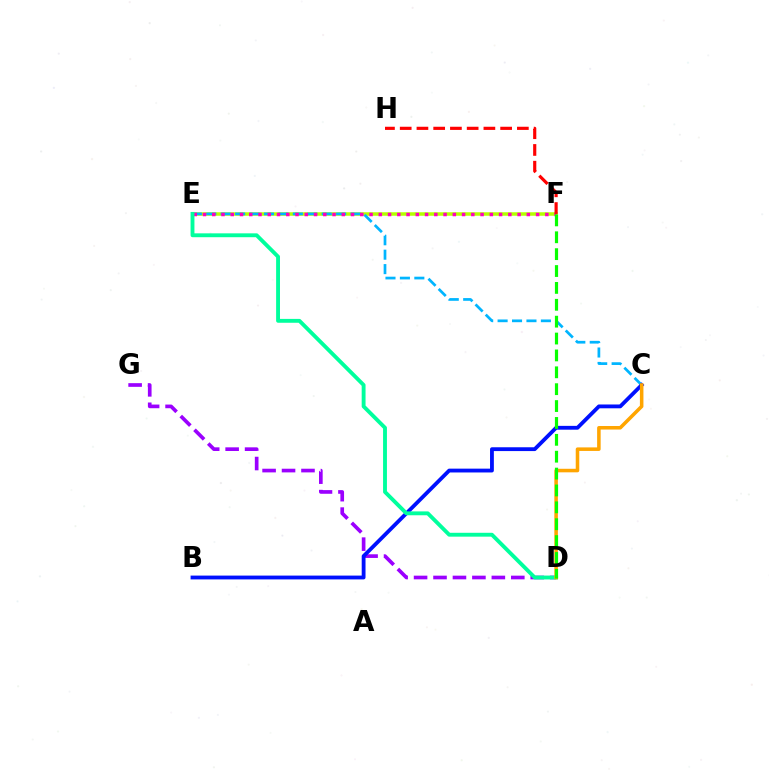{('E', 'F'): [{'color': '#b3ff00', 'line_style': 'solid', 'thickness': 2.53}, {'color': '#ff00bd', 'line_style': 'dotted', 'thickness': 2.51}], ('D', 'G'): [{'color': '#9b00ff', 'line_style': 'dashed', 'thickness': 2.64}], ('C', 'E'): [{'color': '#00b5ff', 'line_style': 'dashed', 'thickness': 1.96}], ('B', 'C'): [{'color': '#0010ff', 'line_style': 'solid', 'thickness': 2.75}], ('D', 'E'): [{'color': '#00ff9d', 'line_style': 'solid', 'thickness': 2.78}], ('C', 'D'): [{'color': '#ffa500', 'line_style': 'solid', 'thickness': 2.55}], ('D', 'F'): [{'color': '#08ff00', 'line_style': 'dashed', 'thickness': 2.29}], ('F', 'H'): [{'color': '#ff0000', 'line_style': 'dashed', 'thickness': 2.27}]}